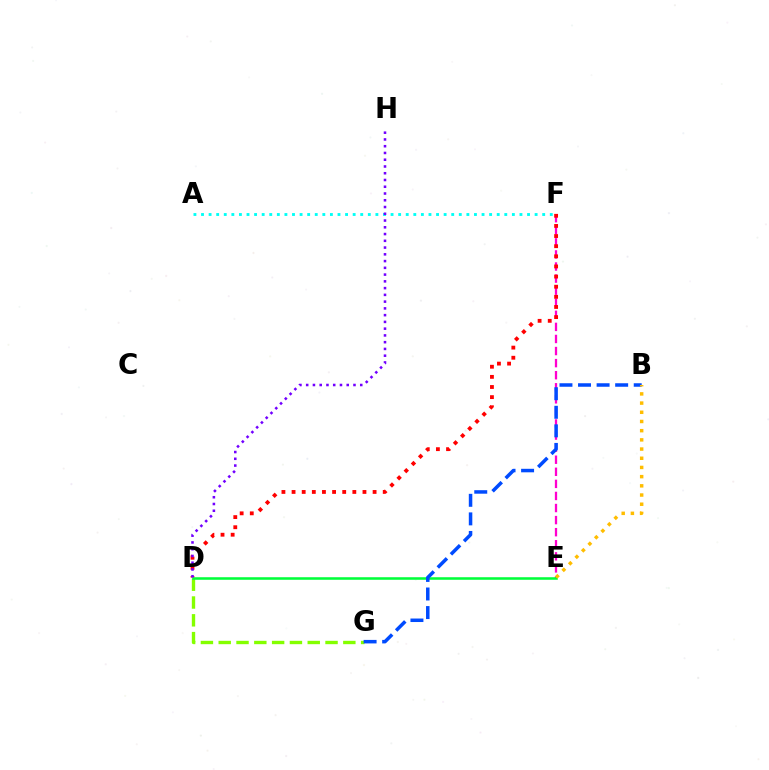{('E', 'F'): [{'color': '#ff00cf', 'line_style': 'dashed', 'thickness': 1.64}], ('A', 'F'): [{'color': '#00fff6', 'line_style': 'dotted', 'thickness': 2.06}], ('D', 'G'): [{'color': '#84ff00', 'line_style': 'dashed', 'thickness': 2.42}], ('D', 'F'): [{'color': '#ff0000', 'line_style': 'dotted', 'thickness': 2.75}], ('D', 'E'): [{'color': '#00ff39', 'line_style': 'solid', 'thickness': 1.83}], ('D', 'H'): [{'color': '#7200ff', 'line_style': 'dotted', 'thickness': 1.84}], ('B', 'G'): [{'color': '#004bff', 'line_style': 'dashed', 'thickness': 2.52}], ('B', 'E'): [{'color': '#ffbd00', 'line_style': 'dotted', 'thickness': 2.5}]}